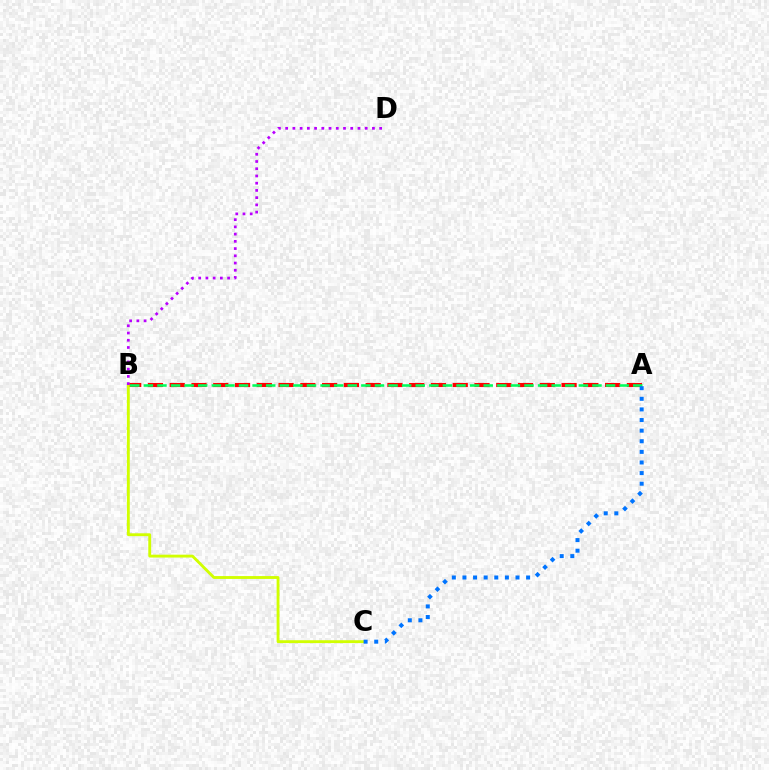{('A', 'B'): [{'color': '#ff0000', 'line_style': 'dashed', 'thickness': 2.96}, {'color': '#00ff5c', 'line_style': 'dashed', 'thickness': 1.85}], ('B', 'C'): [{'color': '#d1ff00', 'line_style': 'solid', 'thickness': 2.06}], ('B', 'D'): [{'color': '#b900ff', 'line_style': 'dotted', 'thickness': 1.96}], ('A', 'C'): [{'color': '#0074ff', 'line_style': 'dotted', 'thickness': 2.88}]}